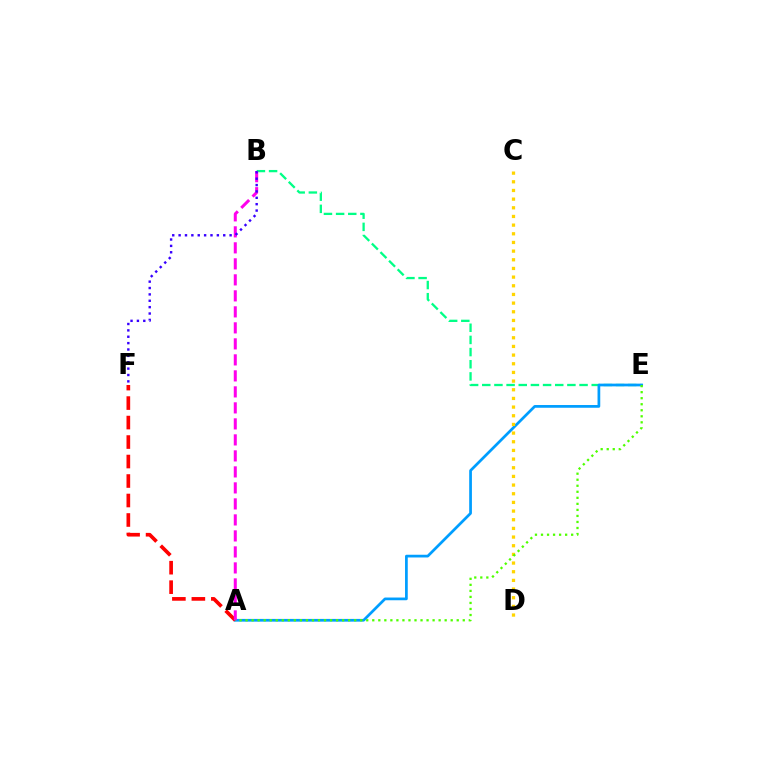{('B', 'E'): [{'color': '#00ff86', 'line_style': 'dashed', 'thickness': 1.65}], ('A', 'E'): [{'color': '#009eff', 'line_style': 'solid', 'thickness': 1.96}, {'color': '#4fff00', 'line_style': 'dotted', 'thickness': 1.64}], ('C', 'D'): [{'color': '#ffd500', 'line_style': 'dotted', 'thickness': 2.35}], ('A', 'F'): [{'color': '#ff0000', 'line_style': 'dashed', 'thickness': 2.65}], ('A', 'B'): [{'color': '#ff00ed', 'line_style': 'dashed', 'thickness': 2.17}], ('B', 'F'): [{'color': '#3700ff', 'line_style': 'dotted', 'thickness': 1.73}]}